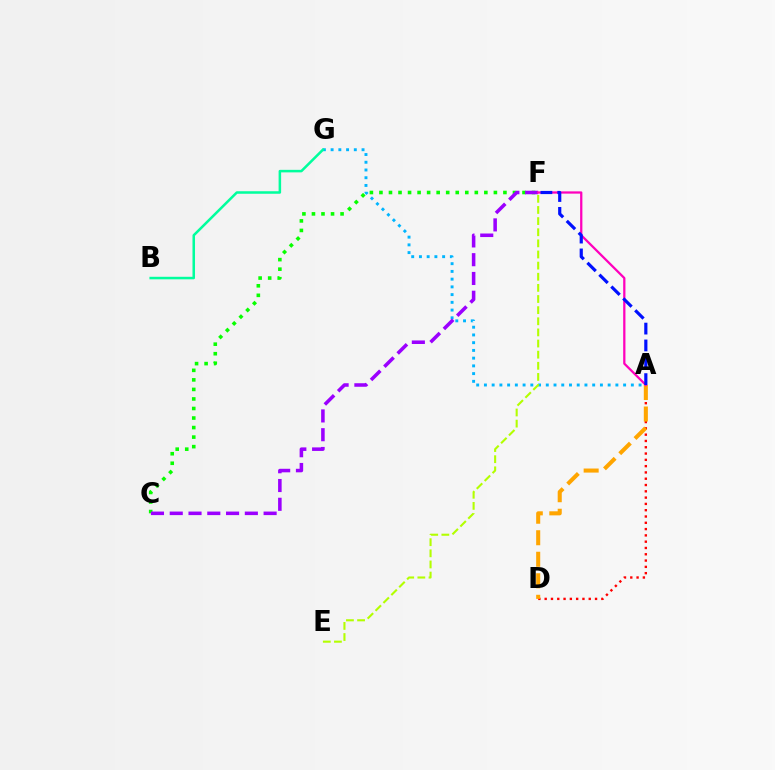{('C', 'F'): [{'color': '#08ff00', 'line_style': 'dotted', 'thickness': 2.59}, {'color': '#9b00ff', 'line_style': 'dashed', 'thickness': 2.55}], ('A', 'D'): [{'color': '#ff0000', 'line_style': 'dotted', 'thickness': 1.71}, {'color': '#ffa500', 'line_style': 'dashed', 'thickness': 2.92}], ('A', 'G'): [{'color': '#00b5ff', 'line_style': 'dotted', 'thickness': 2.1}], ('B', 'G'): [{'color': '#00ff9d', 'line_style': 'solid', 'thickness': 1.82}], ('A', 'F'): [{'color': '#ff00bd', 'line_style': 'solid', 'thickness': 1.62}, {'color': '#0010ff', 'line_style': 'dashed', 'thickness': 2.29}], ('E', 'F'): [{'color': '#b3ff00', 'line_style': 'dashed', 'thickness': 1.51}]}